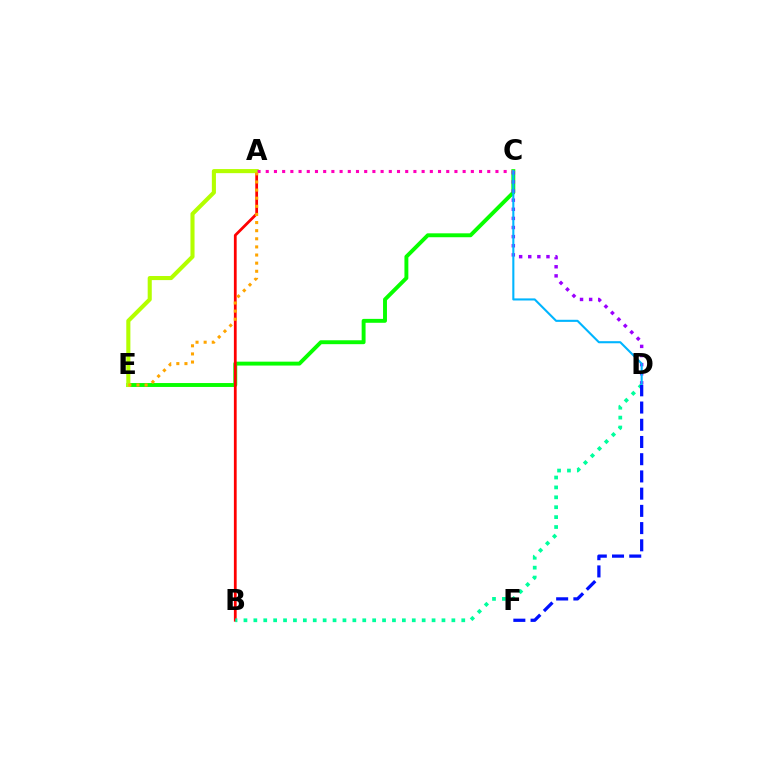{('C', 'E'): [{'color': '#08ff00', 'line_style': 'solid', 'thickness': 2.81}], ('C', 'D'): [{'color': '#9b00ff', 'line_style': 'dotted', 'thickness': 2.48}, {'color': '#00b5ff', 'line_style': 'solid', 'thickness': 1.51}], ('A', 'B'): [{'color': '#ff0000', 'line_style': 'solid', 'thickness': 1.99}], ('A', 'E'): [{'color': '#b3ff00', 'line_style': 'solid', 'thickness': 2.94}, {'color': '#ffa500', 'line_style': 'dotted', 'thickness': 2.21}], ('A', 'C'): [{'color': '#ff00bd', 'line_style': 'dotted', 'thickness': 2.23}], ('B', 'D'): [{'color': '#00ff9d', 'line_style': 'dotted', 'thickness': 2.69}], ('D', 'F'): [{'color': '#0010ff', 'line_style': 'dashed', 'thickness': 2.34}]}